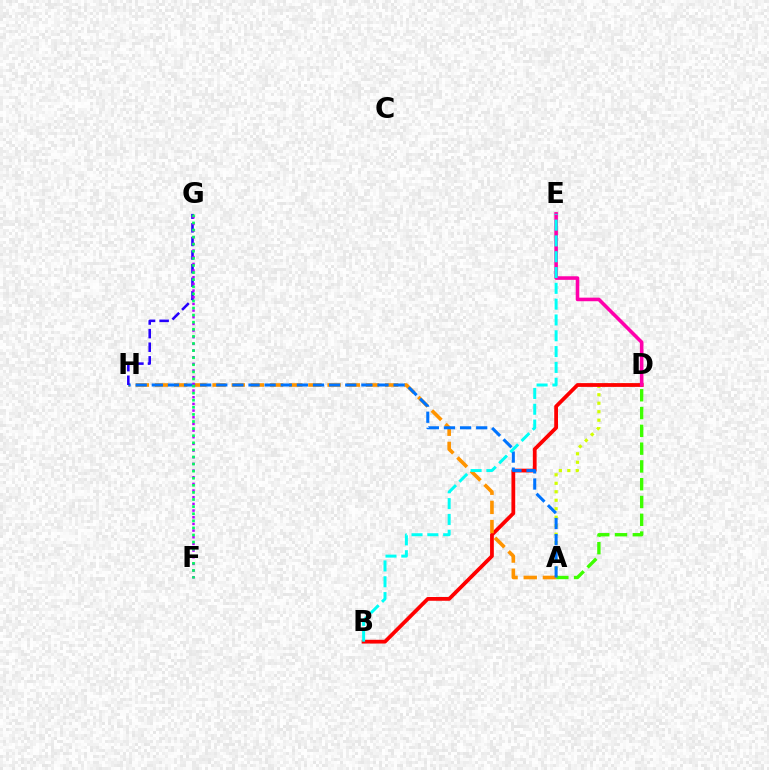{('A', 'D'): [{'color': '#d1ff00', 'line_style': 'dotted', 'thickness': 2.31}, {'color': '#3dff00', 'line_style': 'dashed', 'thickness': 2.42}], ('B', 'D'): [{'color': '#ff0000', 'line_style': 'solid', 'thickness': 2.72}], ('A', 'H'): [{'color': '#ff9400', 'line_style': 'dashed', 'thickness': 2.6}, {'color': '#0074ff', 'line_style': 'dashed', 'thickness': 2.19}], ('D', 'E'): [{'color': '#ff00ac', 'line_style': 'solid', 'thickness': 2.57}], ('G', 'H'): [{'color': '#2500ff', 'line_style': 'dashed', 'thickness': 1.85}], ('F', 'G'): [{'color': '#b900ff', 'line_style': 'dotted', 'thickness': 1.81}, {'color': '#00ff5c', 'line_style': 'dotted', 'thickness': 1.93}], ('B', 'E'): [{'color': '#00fff6', 'line_style': 'dashed', 'thickness': 2.15}]}